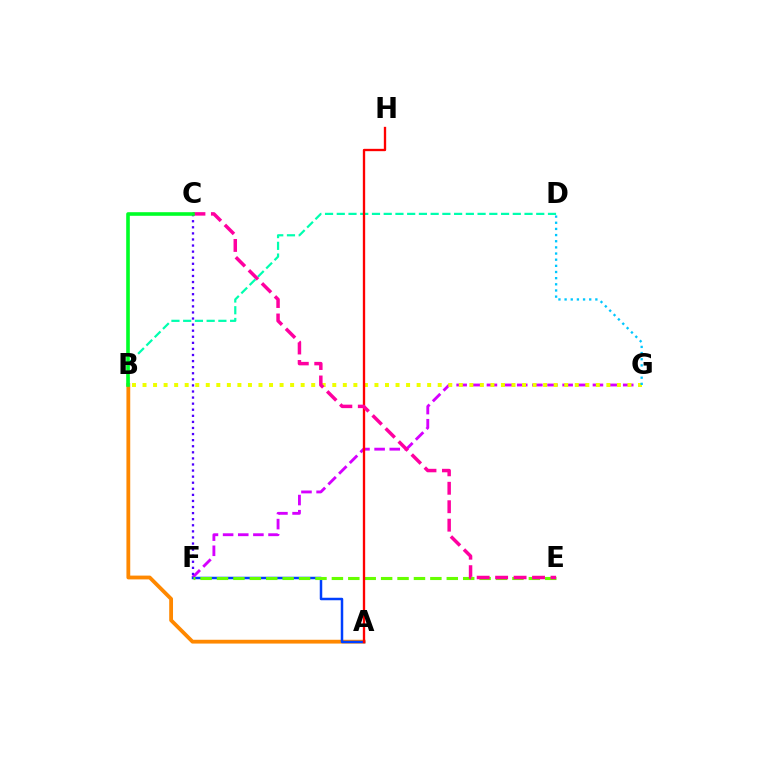{('F', 'G'): [{'color': '#d600ff', 'line_style': 'dashed', 'thickness': 2.06}], ('C', 'F'): [{'color': '#4f00ff', 'line_style': 'dotted', 'thickness': 1.65}], ('B', 'G'): [{'color': '#eeff00', 'line_style': 'dotted', 'thickness': 2.86}], ('A', 'B'): [{'color': '#ff8800', 'line_style': 'solid', 'thickness': 2.74}], ('B', 'D'): [{'color': '#00ffaf', 'line_style': 'dashed', 'thickness': 1.59}], ('A', 'F'): [{'color': '#003fff', 'line_style': 'solid', 'thickness': 1.79}], ('D', 'G'): [{'color': '#00c7ff', 'line_style': 'dotted', 'thickness': 1.67}], ('E', 'F'): [{'color': '#66ff00', 'line_style': 'dashed', 'thickness': 2.23}], ('A', 'H'): [{'color': '#ff0000', 'line_style': 'solid', 'thickness': 1.68}], ('C', 'E'): [{'color': '#ff00a0', 'line_style': 'dashed', 'thickness': 2.51}], ('B', 'C'): [{'color': '#00ff27', 'line_style': 'solid', 'thickness': 2.6}]}